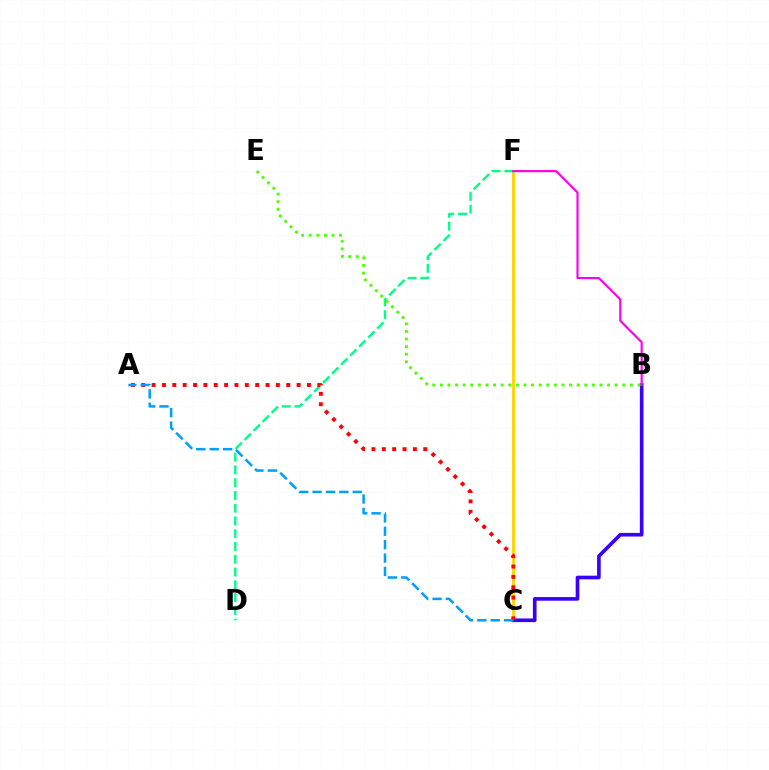{('C', 'F'): [{'color': '#ffd500', 'line_style': 'solid', 'thickness': 2.06}], ('B', 'C'): [{'color': '#3700ff', 'line_style': 'solid', 'thickness': 2.62}], ('D', 'F'): [{'color': '#00ff86', 'line_style': 'dashed', 'thickness': 1.73}], ('B', 'F'): [{'color': '#ff00ed', 'line_style': 'solid', 'thickness': 1.55}], ('A', 'C'): [{'color': '#ff0000', 'line_style': 'dotted', 'thickness': 2.81}, {'color': '#009eff', 'line_style': 'dashed', 'thickness': 1.82}], ('B', 'E'): [{'color': '#4fff00', 'line_style': 'dotted', 'thickness': 2.07}]}